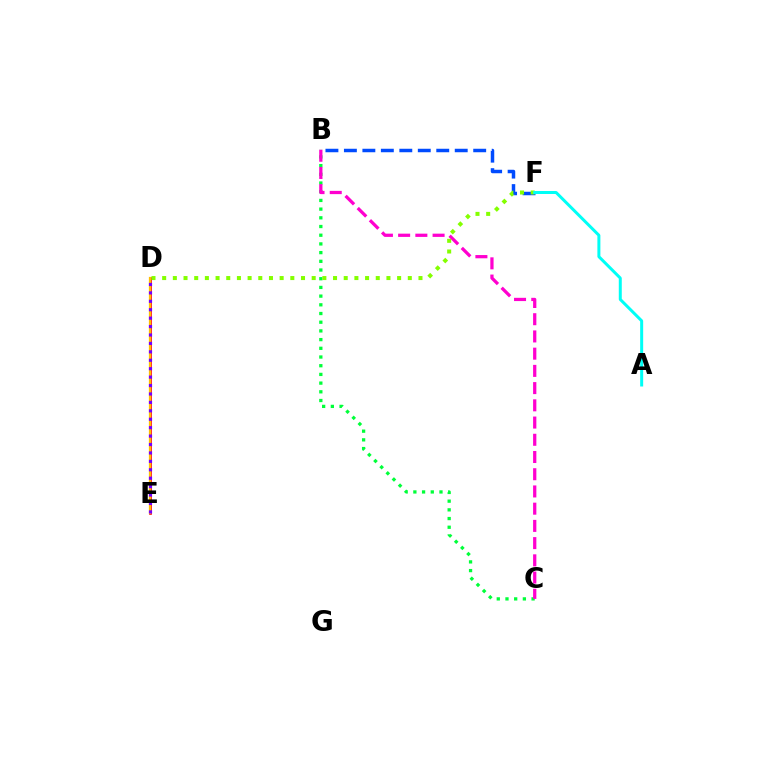{('D', 'E'): [{'color': '#ff0000', 'line_style': 'solid', 'thickness': 1.91}, {'color': '#ffbd00', 'line_style': 'solid', 'thickness': 1.61}, {'color': '#7200ff', 'line_style': 'dotted', 'thickness': 2.29}], ('B', 'C'): [{'color': '#00ff39', 'line_style': 'dotted', 'thickness': 2.36}, {'color': '#ff00cf', 'line_style': 'dashed', 'thickness': 2.34}], ('B', 'F'): [{'color': '#004bff', 'line_style': 'dashed', 'thickness': 2.51}], ('D', 'F'): [{'color': '#84ff00', 'line_style': 'dotted', 'thickness': 2.9}], ('A', 'F'): [{'color': '#00fff6', 'line_style': 'solid', 'thickness': 2.16}]}